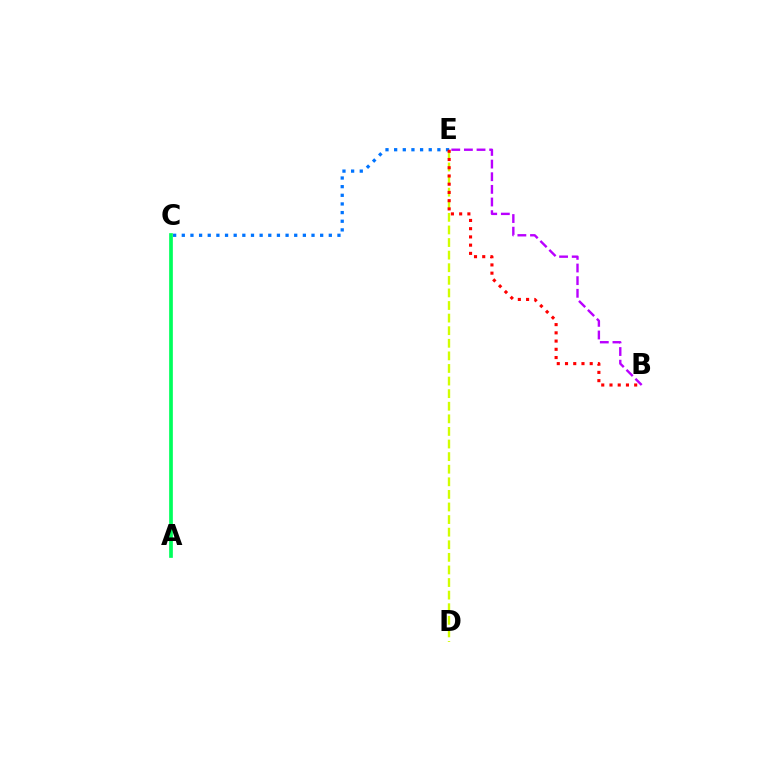{('D', 'E'): [{'color': '#d1ff00', 'line_style': 'dashed', 'thickness': 1.71}], ('A', 'C'): [{'color': '#00ff5c', 'line_style': 'solid', 'thickness': 2.66}], ('C', 'E'): [{'color': '#0074ff', 'line_style': 'dotted', 'thickness': 2.35}], ('B', 'E'): [{'color': '#ff0000', 'line_style': 'dotted', 'thickness': 2.24}, {'color': '#b900ff', 'line_style': 'dashed', 'thickness': 1.72}]}